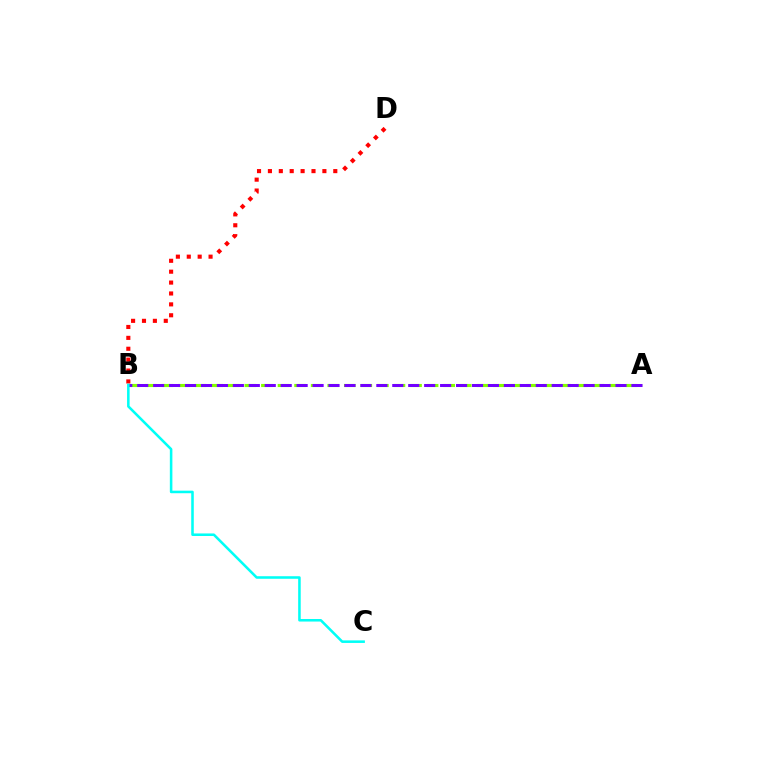{('B', 'D'): [{'color': '#ff0000', 'line_style': 'dotted', 'thickness': 2.96}], ('A', 'B'): [{'color': '#84ff00', 'line_style': 'dashed', 'thickness': 2.25}, {'color': '#7200ff', 'line_style': 'dashed', 'thickness': 2.17}], ('B', 'C'): [{'color': '#00fff6', 'line_style': 'solid', 'thickness': 1.84}]}